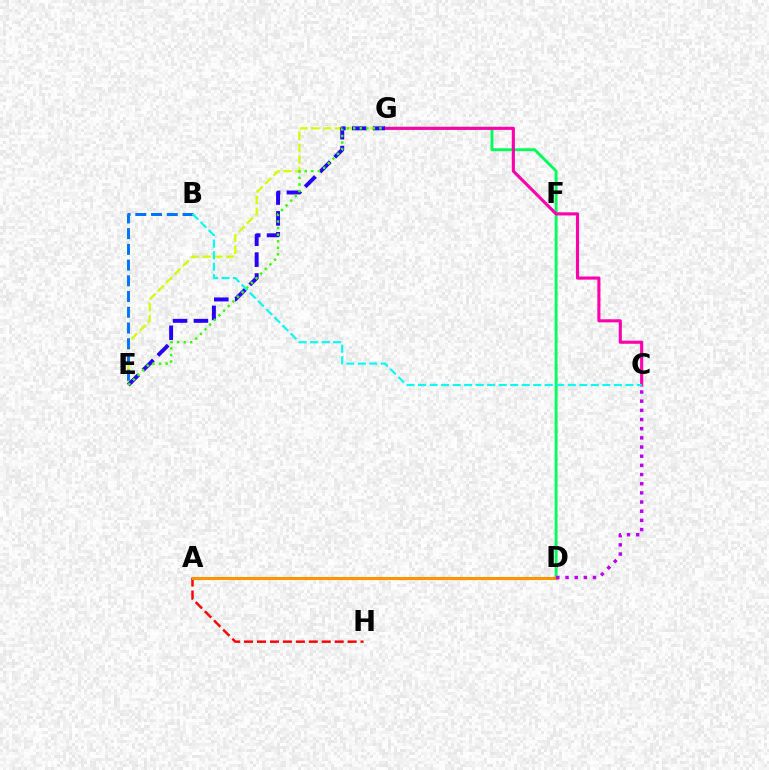{('D', 'G'): [{'color': '#00ff5c', 'line_style': 'solid', 'thickness': 2.08}], ('E', 'G'): [{'color': '#d1ff00', 'line_style': 'dashed', 'thickness': 1.6}, {'color': '#2500ff', 'line_style': 'dashed', 'thickness': 2.84}, {'color': '#3dff00', 'line_style': 'dotted', 'thickness': 1.78}], ('A', 'H'): [{'color': '#ff0000', 'line_style': 'dashed', 'thickness': 1.76}], ('A', 'D'): [{'color': '#ff9400', 'line_style': 'solid', 'thickness': 2.21}], ('C', 'G'): [{'color': '#ff00ac', 'line_style': 'solid', 'thickness': 2.24}], ('B', 'E'): [{'color': '#0074ff', 'line_style': 'dashed', 'thickness': 2.14}], ('B', 'C'): [{'color': '#00fff6', 'line_style': 'dashed', 'thickness': 1.56}], ('C', 'D'): [{'color': '#b900ff', 'line_style': 'dotted', 'thickness': 2.49}]}